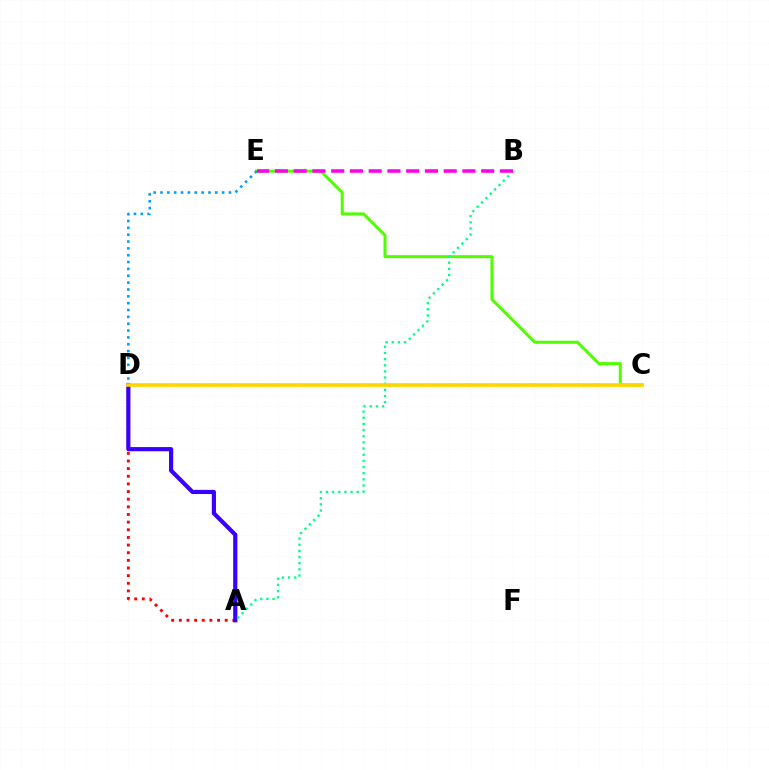{('A', 'D'): [{'color': '#ff0000', 'line_style': 'dotted', 'thickness': 2.08}, {'color': '#3700ff', 'line_style': 'solid', 'thickness': 3.0}], ('C', 'E'): [{'color': '#4fff00', 'line_style': 'solid', 'thickness': 2.17}], ('D', 'E'): [{'color': '#009eff', 'line_style': 'dotted', 'thickness': 1.86}], ('A', 'B'): [{'color': '#00ff86', 'line_style': 'dotted', 'thickness': 1.67}], ('C', 'D'): [{'color': '#ffd500', 'line_style': 'solid', 'thickness': 2.63}], ('B', 'E'): [{'color': '#ff00ed', 'line_style': 'dashed', 'thickness': 2.55}]}